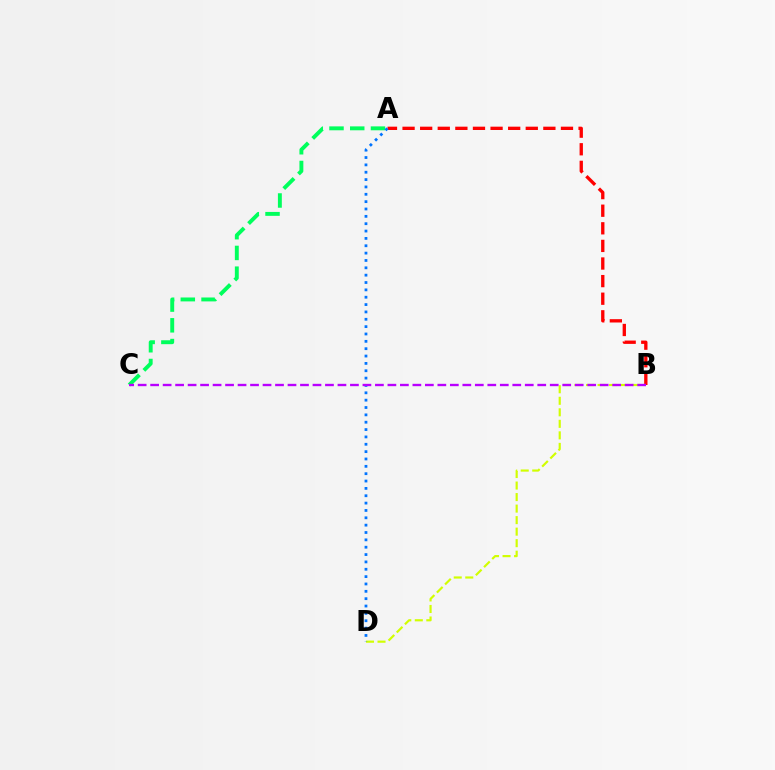{('A', 'C'): [{'color': '#00ff5c', 'line_style': 'dashed', 'thickness': 2.82}], ('A', 'B'): [{'color': '#ff0000', 'line_style': 'dashed', 'thickness': 2.39}], ('B', 'D'): [{'color': '#d1ff00', 'line_style': 'dashed', 'thickness': 1.57}], ('A', 'D'): [{'color': '#0074ff', 'line_style': 'dotted', 'thickness': 2.0}], ('B', 'C'): [{'color': '#b900ff', 'line_style': 'dashed', 'thickness': 1.7}]}